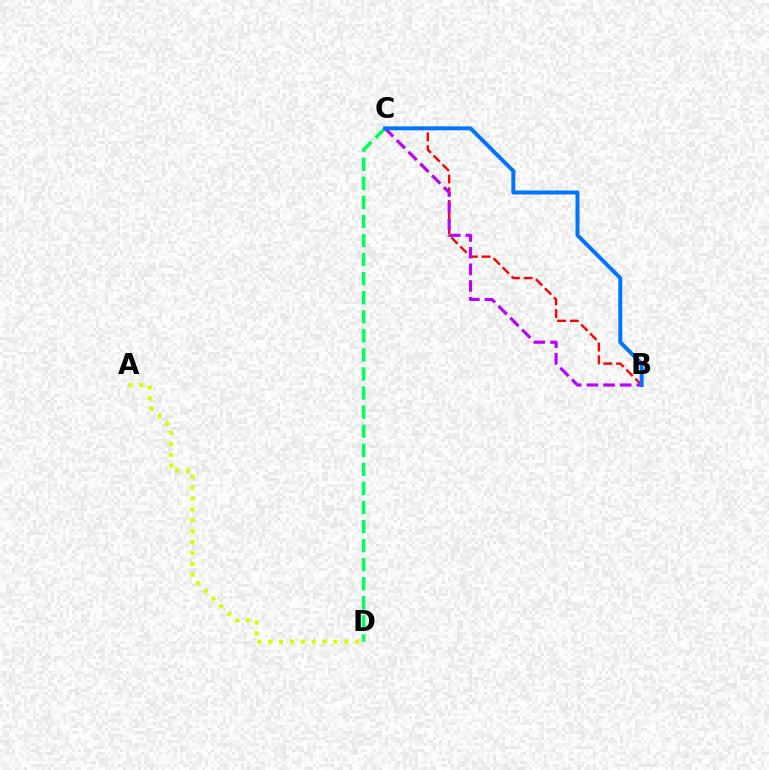{('C', 'D'): [{'color': '#00ff5c', 'line_style': 'dashed', 'thickness': 2.59}], ('B', 'C'): [{'color': '#ff0000', 'line_style': 'dashed', 'thickness': 1.73}, {'color': '#b900ff', 'line_style': 'dashed', 'thickness': 2.26}, {'color': '#0074ff', 'line_style': 'solid', 'thickness': 2.85}], ('A', 'D'): [{'color': '#d1ff00', 'line_style': 'dotted', 'thickness': 2.96}]}